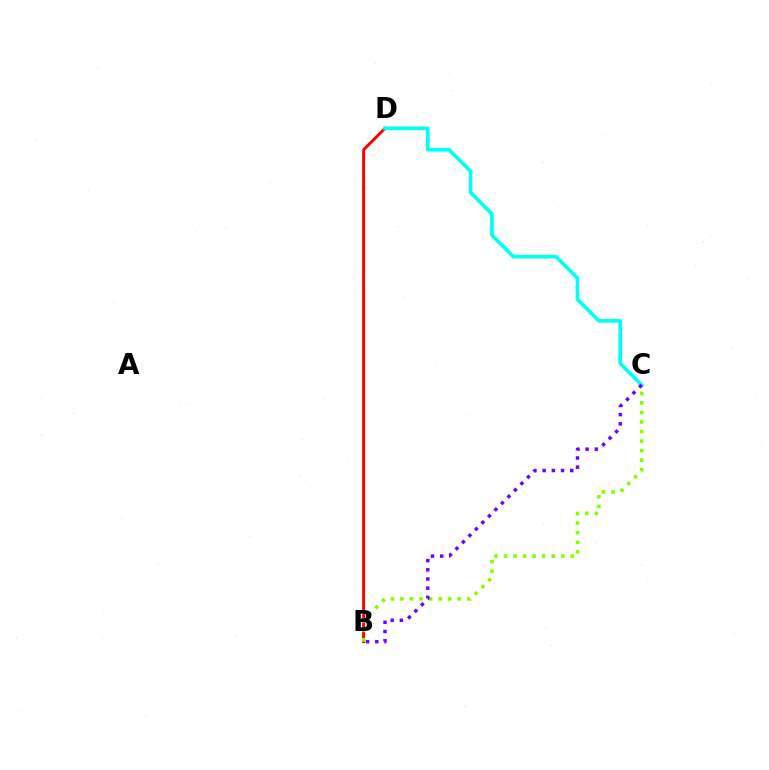{('B', 'D'): [{'color': '#ff0000', 'line_style': 'solid', 'thickness': 2.11}], ('B', 'C'): [{'color': '#84ff00', 'line_style': 'dotted', 'thickness': 2.59}, {'color': '#7200ff', 'line_style': 'dotted', 'thickness': 2.5}], ('C', 'D'): [{'color': '#00fff6', 'line_style': 'solid', 'thickness': 2.63}]}